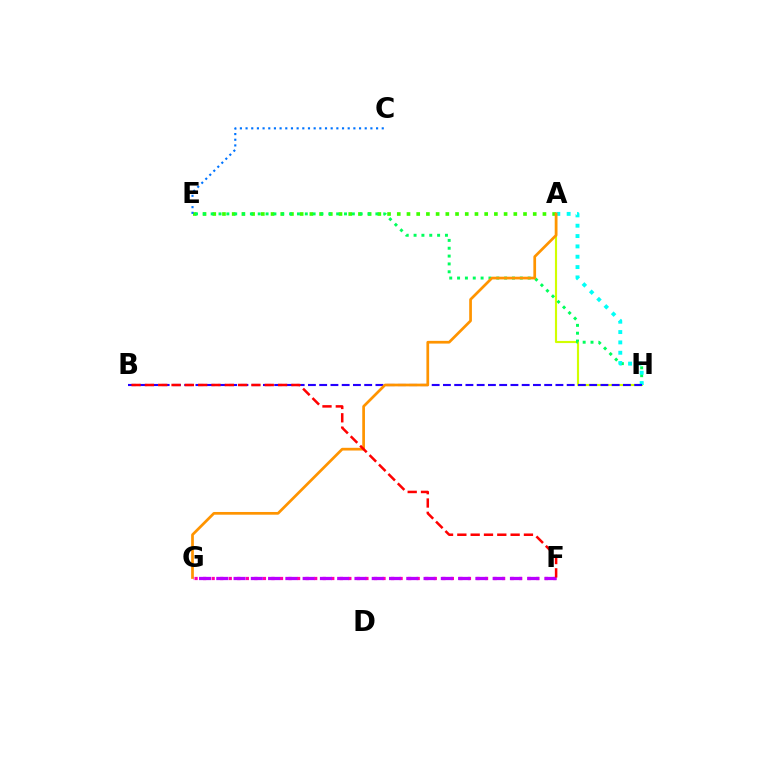{('A', 'E'): [{'color': '#3dff00', 'line_style': 'dotted', 'thickness': 2.64}], ('A', 'H'): [{'color': '#d1ff00', 'line_style': 'solid', 'thickness': 1.54}, {'color': '#00fff6', 'line_style': 'dotted', 'thickness': 2.81}], ('E', 'H'): [{'color': '#00ff5c', 'line_style': 'dotted', 'thickness': 2.13}], ('F', 'G'): [{'color': '#ff00ac', 'line_style': 'dotted', 'thickness': 2.32}, {'color': '#b900ff', 'line_style': 'dashed', 'thickness': 2.35}], ('C', 'E'): [{'color': '#0074ff', 'line_style': 'dotted', 'thickness': 1.54}], ('B', 'H'): [{'color': '#2500ff', 'line_style': 'dashed', 'thickness': 1.53}], ('A', 'G'): [{'color': '#ff9400', 'line_style': 'solid', 'thickness': 1.96}], ('B', 'F'): [{'color': '#ff0000', 'line_style': 'dashed', 'thickness': 1.81}]}